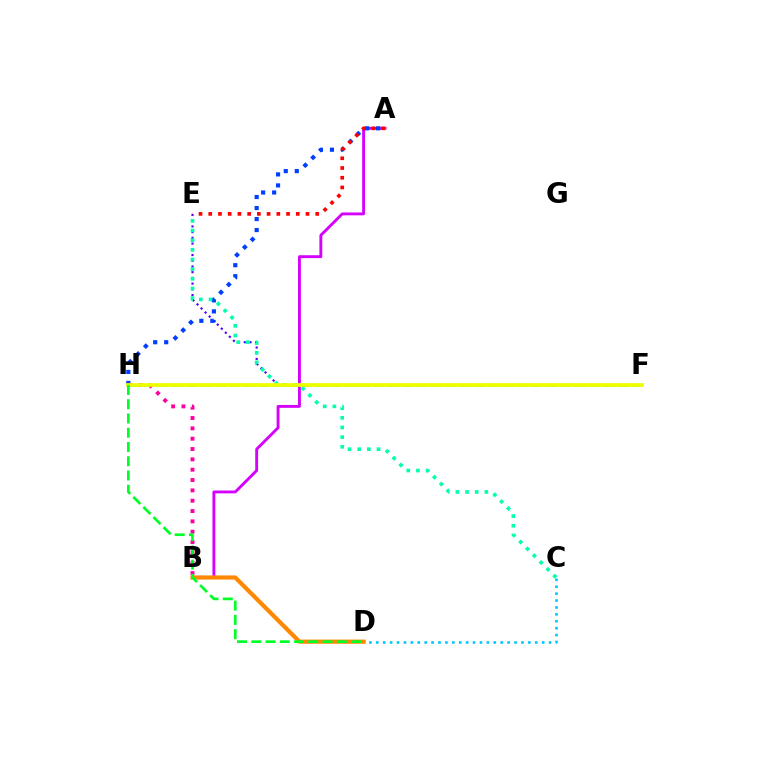{('E', 'F'): [{'color': '#4f00ff', 'line_style': 'dotted', 'thickness': 1.55}], ('A', 'B'): [{'color': '#d600ff', 'line_style': 'solid', 'thickness': 2.07}], ('A', 'H'): [{'color': '#003fff', 'line_style': 'dotted', 'thickness': 2.99}], ('C', 'D'): [{'color': '#00c7ff', 'line_style': 'dotted', 'thickness': 1.88}], ('B', 'D'): [{'color': '#ff8800', 'line_style': 'solid', 'thickness': 2.99}], ('F', 'H'): [{'color': '#66ff00', 'line_style': 'dashed', 'thickness': 1.95}, {'color': '#eeff00', 'line_style': 'solid', 'thickness': 2.66}], ('B', 'H'): [{'color': '#ff00a0', 'line_style': 'dotted', 'thickness': 2.81}], ('C', 'E'): [{'color': '#00ffaf', 'line_style': 'dotted', 'thickness': 2.62}], ('A', 'E'): [{'color': '#ff0000', 'line_style': 'dotted', 'thickness': 2.64}], ('D', 'H'): [{'color': '#00ff27', 'line_style': 'dashed', 'thickness': 1.94}]}